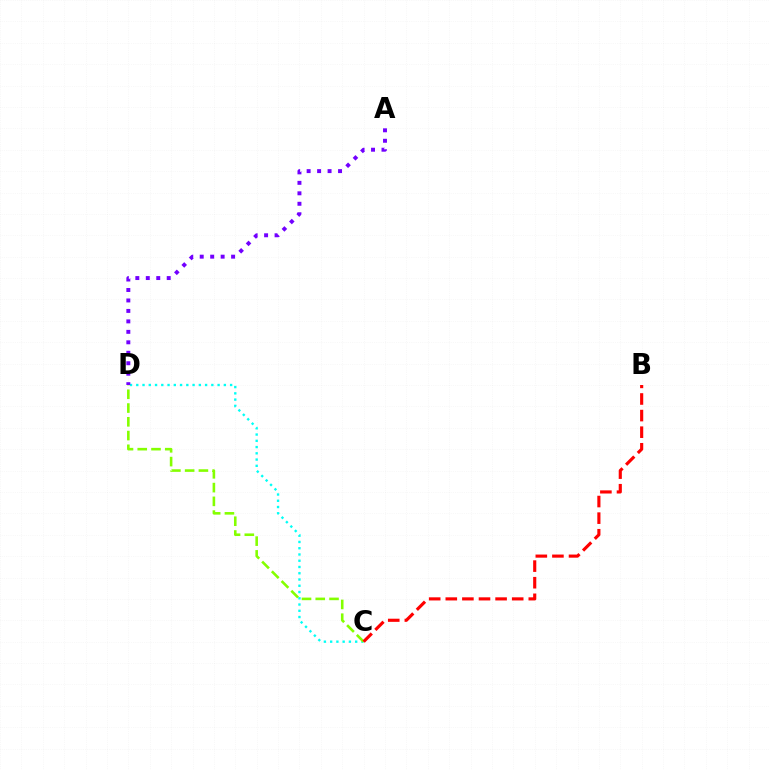{('C', 'D'): [{'color': '#00fff6', 'line_style': 'dotted', 'thickness': 1.7}, {'color': '#84ff00', 'line_style': 'dashed', 'thickness': 1.87}], ('A', 'D'): [{'color': '#7200ff', 'line_style': 'dotted', 'thickness': 2.84}], ('B', 'C'): [{'color': '#ff0000', 'line_style': 'dashed', 'thickness': 2.26}]}